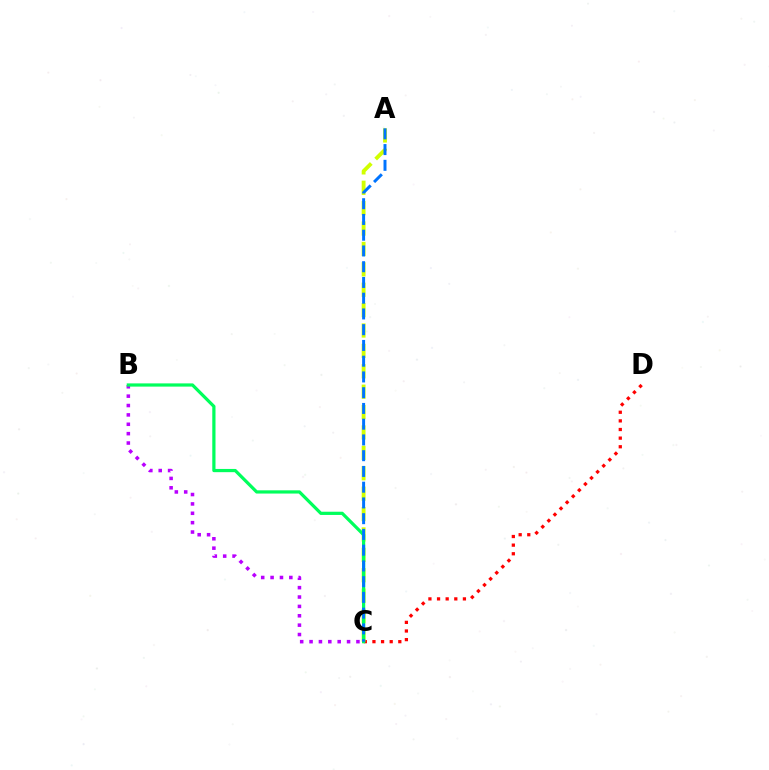{('C', 'D'): [{'color': '#ff0000', 'line_style': 'dotted', 'thickness': 2.34}], ('A', 'C'): [{'color': '#d1ff00', 'line_style': 'dashed', 'thickness': 2.77}, {'color': '#0074ff', 'line_style': 'dashed', 'thickness': 2.14}], ('B', 'C'): [{'color': '#b900ff', 'line_style': 'dotted', 'thickness': 2.55}, {'color': '#00ff5c', 'line_style': 'solid', 'thickness': 2.32}]}